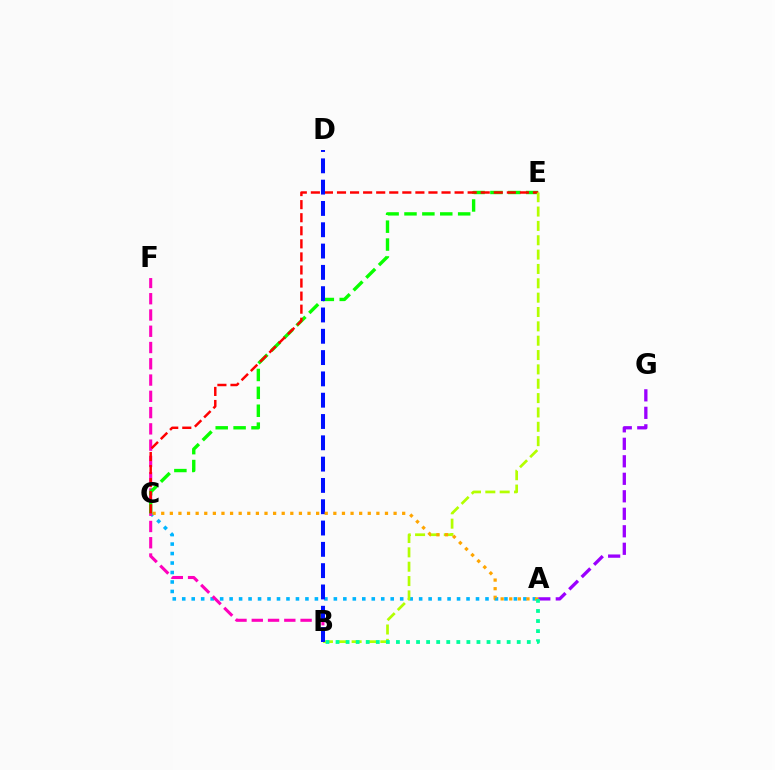{('A', 'C'): [{'color': '#00b5ff', 'line_style': 'dotted', 'thickness': 2.57}, {'color': '#ffa500', 'line_style': 'dotted', 'thickness': 2.34}], ('B', 'F'): [{'color': '#ff00bd', 'line_style': 'dashed', 'thickness': 2.21}], ('C', 'E'): [{'color': '#08ff00', 'line_style': 'dashed', 'thickness': 2.43}, {'color': '#ff0000', 'line_style': 'dashed', 'thickness': 1.77}], ('B', 'E'): [{'color': '#b3ff00', 'line_style': 'dashed', 'thickness': 1.95}], ('A', 'G'): [{'color': '#9b00ff', 'line_style': 'dashed', 'thickness': 2.38}], ('B', 'D'): [{'color': '#0010ff', 'line_style': 'dashed', 'thickness': 2.89}], ('A', 'B'): [{'color': '#00ff9d', 'line_style': 'dotted', 'thickness': 2.73}]}